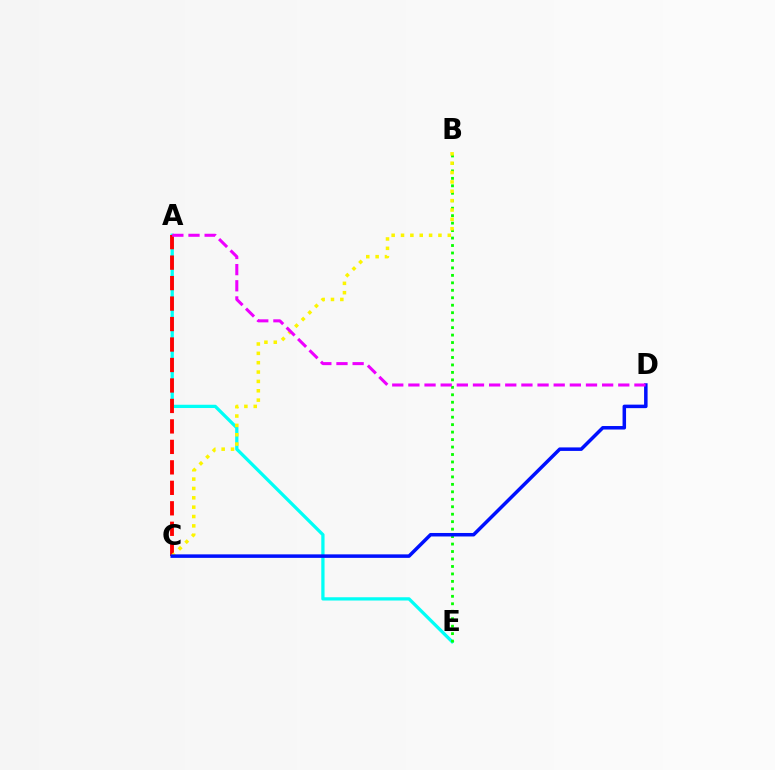{('A', 'E'): [{'color': '#00fff6', 'line_style': 'solid', 'thickness': 2.35}], ('B', 'E'): [{'color': '#08ff00', 'line_style': 'dotted', 'thickness': 2.03}], ('A', 'C'): [{'color': '#ff0000', 'line_style': 'dashed', 'thickness': 2.78}], ('B', 'C'): [{'color': '#fcf500', 'line_style': 'dotted', 'thickness': 2.54}], ('C', 'D'): [{'color': '#0010ff', 'line_style': 'solid', 'thickness': 2.52}], ('A', 'D'): [{'color': '#ee00ff', 'line_style': 'dashed', 'thickness': 2.19}]}